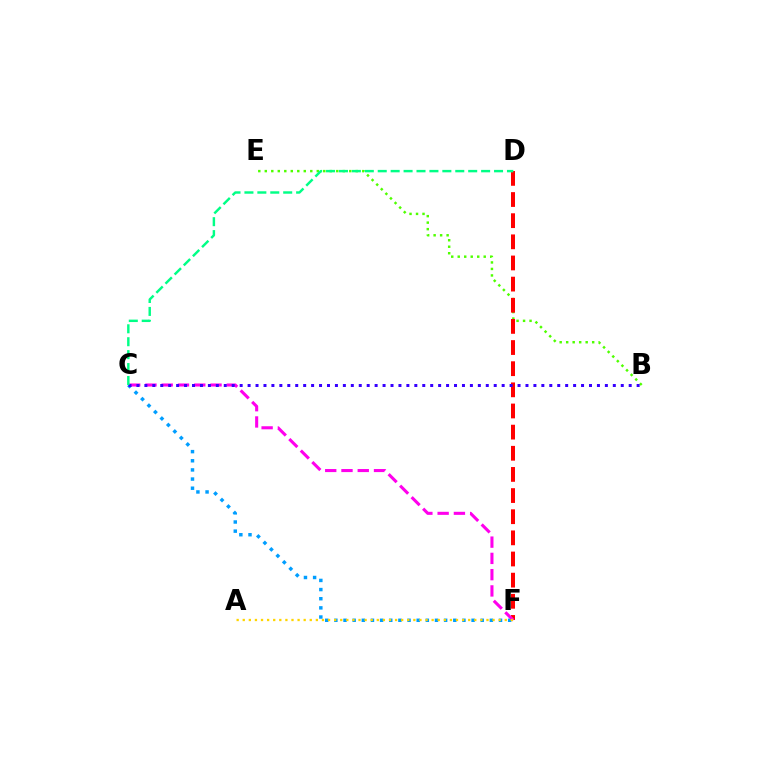{('B', 'E'): [{'color': '#4fff00', 'line_style': 'dotted', 'thickness': 1.77}], ('C', 'F'): [{'color': '#009eff', 'line_style': 'dotted', 'thickness': 2.49}, {'color': '#ff00ed', 'line_style': 'dashed', 'thickness': 2.21}], ('D', 'F'): [{'color': '#ff0000', 'line_style': 'dashed', 'thickness': 2.87}], ('A', 'F'): [{'color': '#ffd500', 'line_style': 'dotted', 'thickness': 1.66}], ('B', 'C'): [{'color': '#3700ff', 'line_style': 'dotted', 'thickness': 2.16}], ('C', 'D'): [{'color': '#00ff86', 'line_style': 'dashed', 'thickness': 1.76}]}